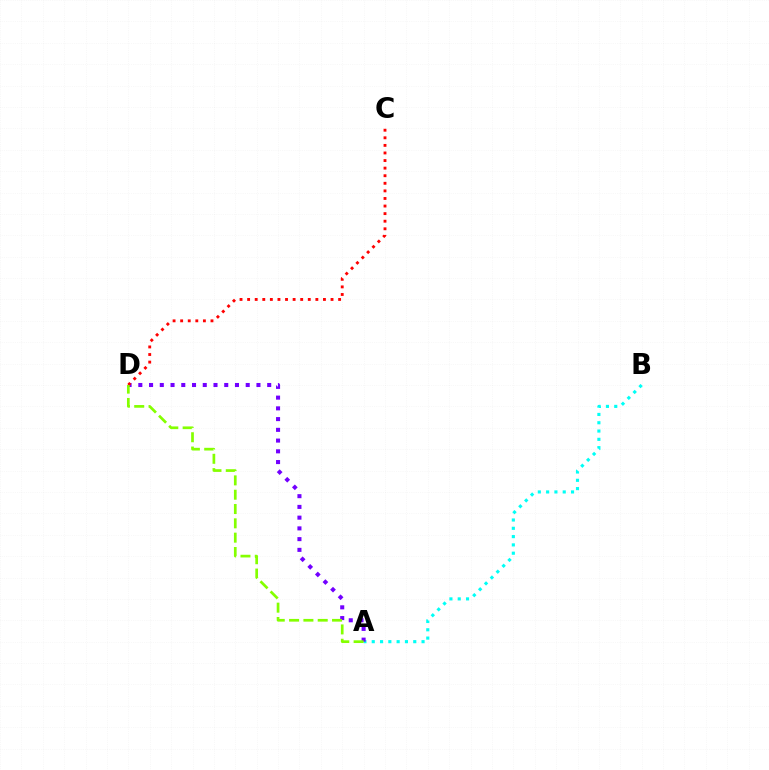{('A', 'B'): [{'color': '#00fff6', 'line_style': 'dotted', 'thickness': 2.26}], ('A', 'D'): [{'color': '#7200ff', 'line_style': 'dotted', 'thickness': 2.92}, {'color': '#84ff00', 'line_style': 'dashed', 'thickness': 1.95}], ('C', 'D'): [{'color': '#ff0000', 'line_style': 'dotted', 'thickness': 2.06}]}